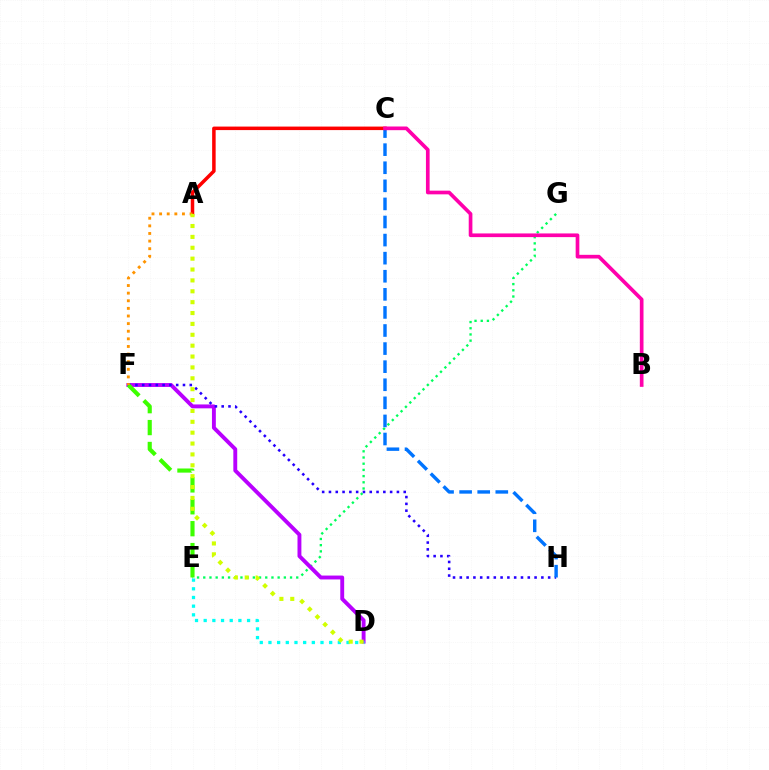{('E', 'G'): [{'color': '#00ff5c', 'line_style': 'dotted', 'thickness': 1.68}], ('D', 'F'): [{'color': '#b900ff', 'line_style': 'solid', 'thickness': 2.8}], ('F', 'H'): [{'color': '#2500ff', 'line_style': 'dotted', 'thickness': 1.85}], ('C', 'H'): [{'color': '#0074ff', 'line_style': 'dashed', 'thickness': 2.46}], ('A', 'C'): [{'color': '#ff0000', 'line_style': 'solid', 'thickness': 2.53}], ('D', 'E'): [{'color': '#00fff6', 'line_style': 'dotted', 'thickness': 2.36}], ('E', 'F'): [{'color': '#3dff00', 'line_style': 'dashed', 'thickness': 2.97}], ('B', 'C'): [{'color': '#ff00ac', 'line_style': 'solid', 'thickness': 2.65}], ('A', 'F'): [{'color': '#ff9400', 'line_style': 'dotted', 'thickness': 2.07}], ('A', 'D'): [{'color': '#d1ff00', 'line_style': 'dotted', 'thickness': 2.95}]}